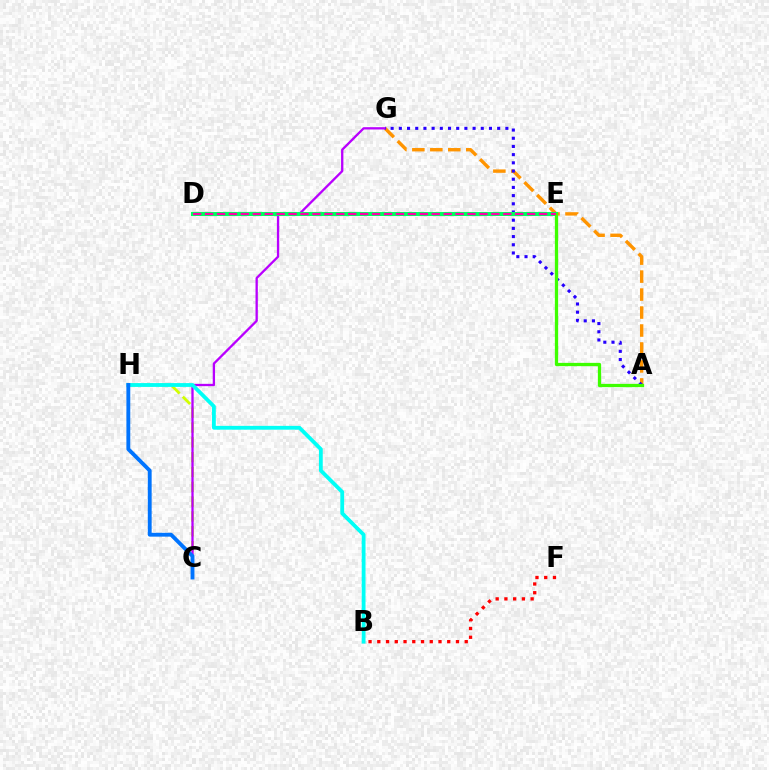{('C', 'H'): [{'color': '#d1ff00', 'line_style': 'dashed', 'thickness': 2.01}, {'color': '#0074ff', 'line_style': 'solid', 'thickness': 2.78}], ('A', 'G'): [{'color': '#ff9400', 'line_style': 'dashed', 'thickness': 2.44}, {'color': '#2500ff', 'line_style': 'dotted', 'thickness': 2.23}], ('C', 'G'): [{'color': '#b900ff', 'line_style': 'solid', 'thickness': 1.66}], ('B', 'F'): [{'color': '#ff0000', 'line_style': 'dotted', 'thickness': 2.38}], ('D', 'E'): [{'color': '#00ff5c', 'line_style': 'solid', 'thickness': 2.91}, {'color': '#ff00ac', 'line_style': 'dashed', 'thickness': 1.62}], ('B', 'H'): [{'color': '#00fff6', 'line_style': 'solid', 'thickness': 2.75}], ('A', 'E'): [{'color': '#3dff00', 'line_style': 'solid', 'thickness': 2.36}]}